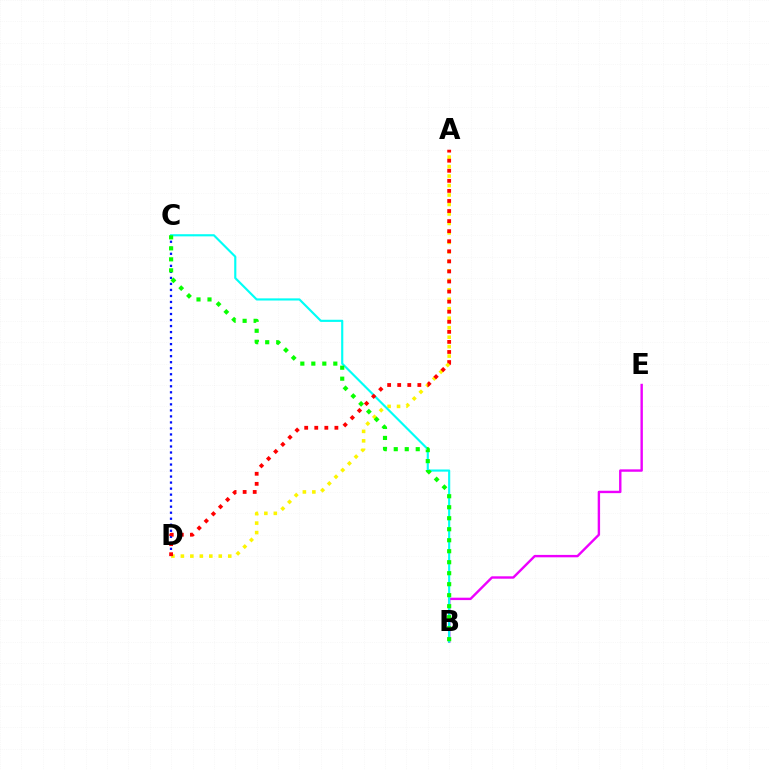{('B', 'E'): [{'color': '#ee00ff', 'line_style': 'solid', 'thickness': 1.73}], ('A', 'D'): [{'color': '#fcf500', 'line_style': 'dotted', 'thickness': 2.57}, {'color': '#ff0000', 'line_style': 'dotted', 'thickness': 2.74}], ('C', 'D'): [{'color': '#0010ff', 'line_style': 'dotted', 'thickness': 1.64}], ('B', 'C'): [{'color': '#00fff6', 'line_style': 'solid', 'thickness': 1.55}, {'color': '#08ff00', 'line_style': 'dotted', 'thickness': 2.99}]}